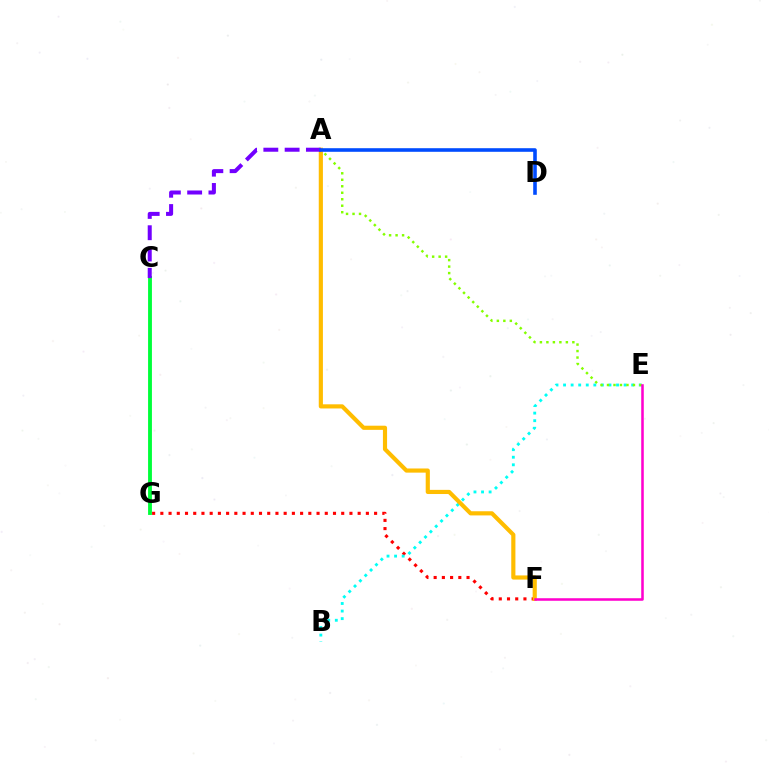{('F', 'G'): [{'color': '#ff0000', 'line_style': 'dotted', 'thickness': 2.23}], ('B', 'E'): [{'color': '#00fff6', 'line_style': 'dotted', 'thickness': 2.06}], ('A', 'F'): [{'color': '#ffbd00', 'line_style': 'solid', 'thickness': 2.99}], ('A', 'E'): [{'color': '#84ff00', 'line_style': 'dotted', 'thickness': 1.76}], ('C', 'G'): [{'color': '#00ff39', 'line_style': 'solid', 'thickness': 2.77}], ('A', 'C'): [{'color': '#7200ff', 'line_style': 'dashed', 'thickness': 2.89}], ('A', 'D'): [{'color': '#004bff', 'line_style': 'solid', 'thickness': 2.59}], ('E', 'F'): [{'color': '#ff00cf', 'line_style': 'solid', 'thickness': 1.83}]}